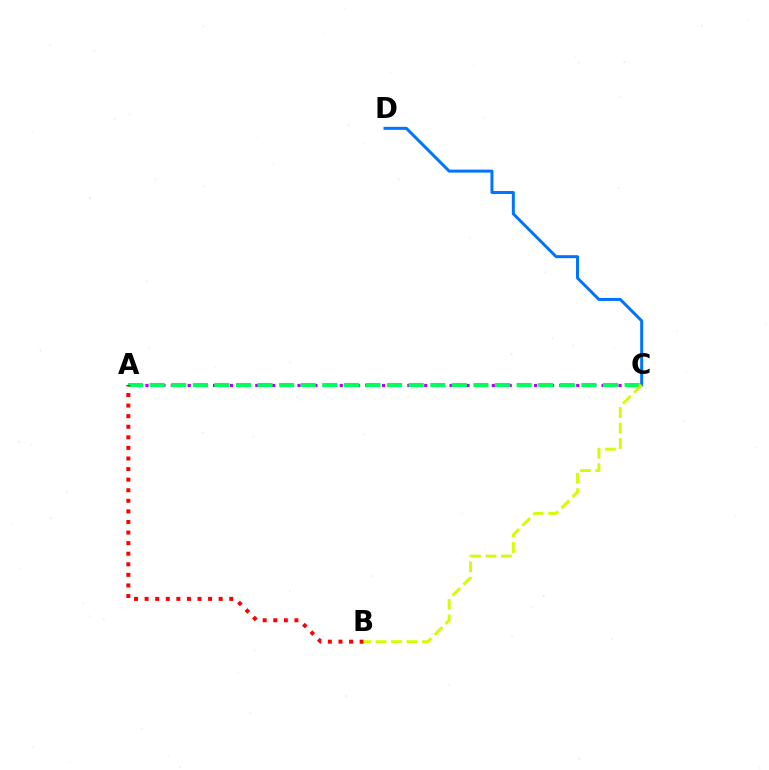{('C', 'D'): [{'color': '#0074ff', 'line_style': 'solid', 'thickness': 2.14}], ('A', 'C'): [{'color': '#b900ff', 'line_style': 'dotted', 'thickness': 2.3}, {'color': '#00ff5c', 'line_style': 'dashed', 'thickness': 2.93}], ('A', 'B'): [{'color': '#ff0000', 'line_style': 'dotted', 'thickness': 2.87}], ('B', 'C'): [{'color': '#d1ff00', 'line_style': 'dashed', 'thickness': 2.1}]}